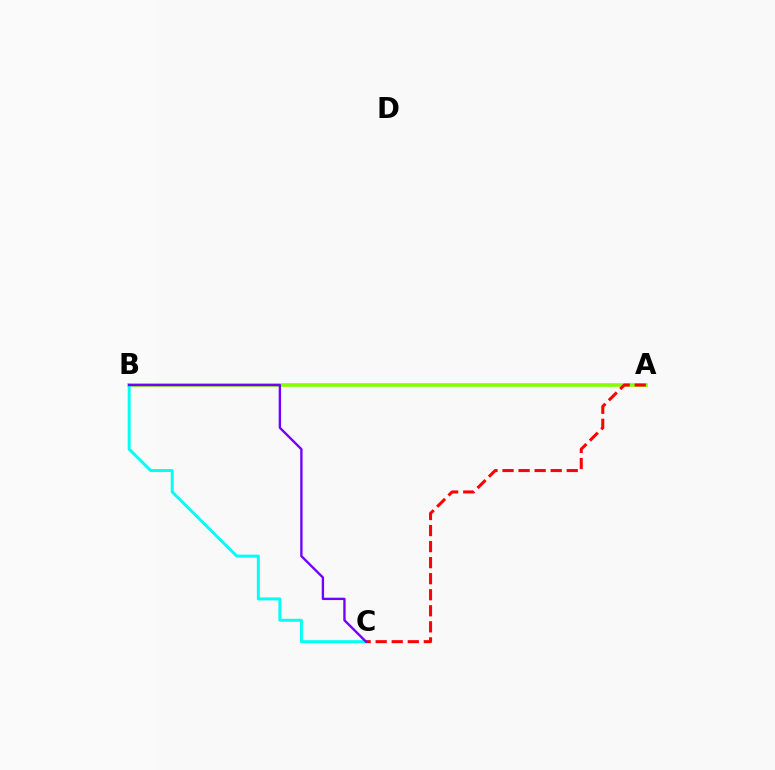{('A', 'B'): [{'color': '#84ff00', 'line_style': 'solid', 'thickness': 2.58}], ('B', 'C'): [{'color': '#00fff6', 'line_style': 'solid', 'thickness': 2.13}, {'color': '#7200ff', 'line_style': 'solid', 'thickness': 1.7}], ('A', 'C'): [{'color': '#ff0000', 'line_style': 'dashed', 'thickness': 2.18}]}